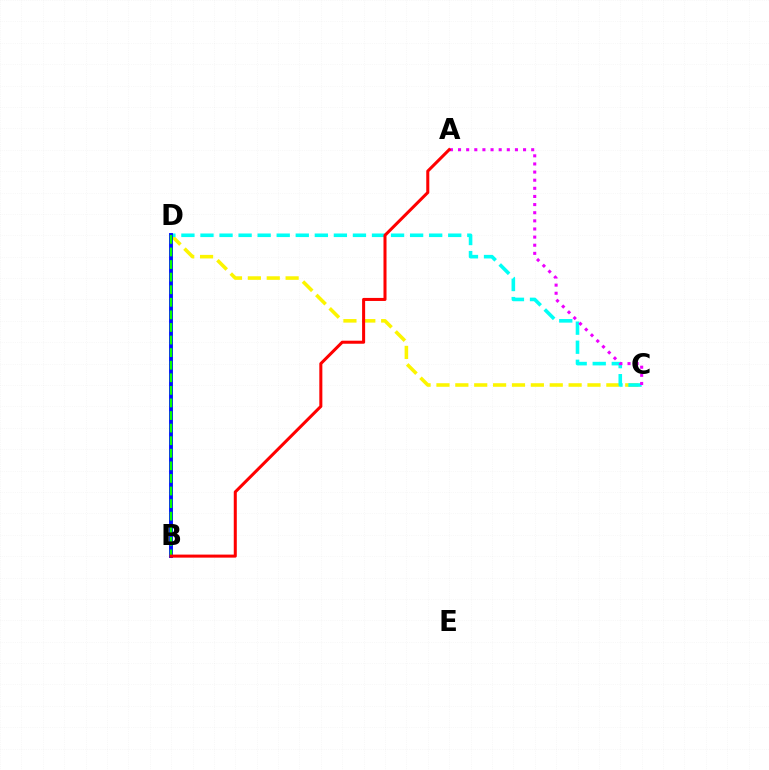{('C', 'D'): [{'color': '#fcf500', 'line_style': 'dashed', 'thickness': 2.56}, {'color': '#00fff6', 'line_style': 'dashed', 'thickness': 2.59}], ('B', 'D'): [{'color': '#0010ff', 'line_style': 'solid', 'thickness': 2.8}, {'color': '#08ff00', 'line_style': 'dashed', 'thickness': 1.71}], ('A', 'C'): [{'color': '#ee00ff', 'line_style': 'dotted', 'thickness': 2.21}], ('A', 'B'): [{'color': '#ff0000', 'line_style': 'solid', 'thickness': 2.18}]}